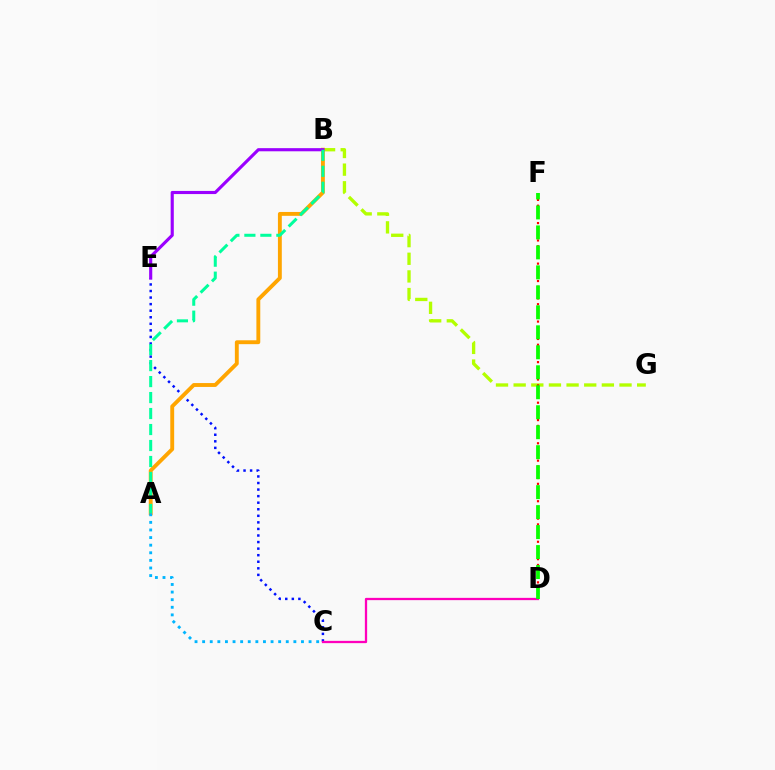{('C', 'E'): [{'color': '#0010ff', 'line_style': 'dotted', 'thickness': 1.78}], ('B', 'G'): [{'color': '#b3ff00', 'line_style': 'dashed', 'thickness': 2.4}], ('A', 'B'): [{'color': '#ffa500', 'line_style': 'solid', 'thickness': 2.79}, {'color': '#00ff9d', 'line_style': 'dashed', 'thickness': 2.17}], ('C', 'D'): [{'color': '#ff00bd', 'line_style': 'solid', 'thickness': 1.64}], ('B', 'E'): [{'color': '#9b00ff', 'line_style': 'solid', 'thickness': 2.26}], ('A', 'C'): [{'color': '#00b5ff', 'line_style': 'dotted', 'thickness': 2.07}], ('D', 'F'): [{'color': '#ff0000', 'line_style': 'dotted', 'thickness': 1.57}, {'color': '#08ff00', 'line_style': 'dashed', 'thickness': 2.71}]}